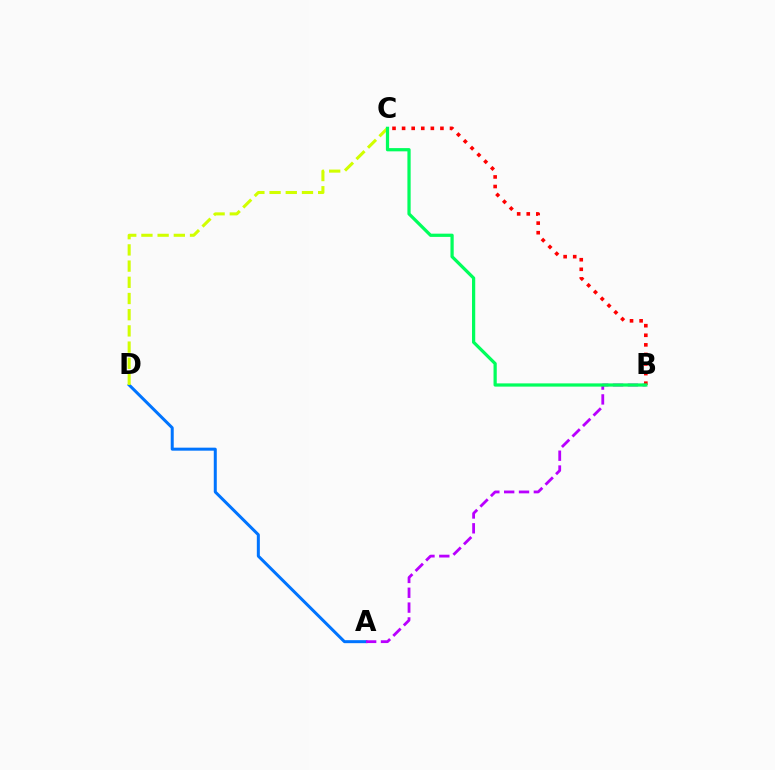{('A', 'D'): [{'color': '#0074ff', 'line_style': 'solid', 'thickness': 2.16}], ('A', 'B'): [{'color': '#b900ff', 'line_style': 'dashed', 'thickness': 2.02}], ('C', 'D'): [{'color': '#d1ff00', 'line_style': 'dashed', 'thickness': 2.2}], ('B', 'C'): [{'color': '#ff0000', 'line_style': 'dotted', 'thickness': 2.6}, {'color': '#00ff5c', 'line_style': 'solid', 'thickness': 2.33}]}